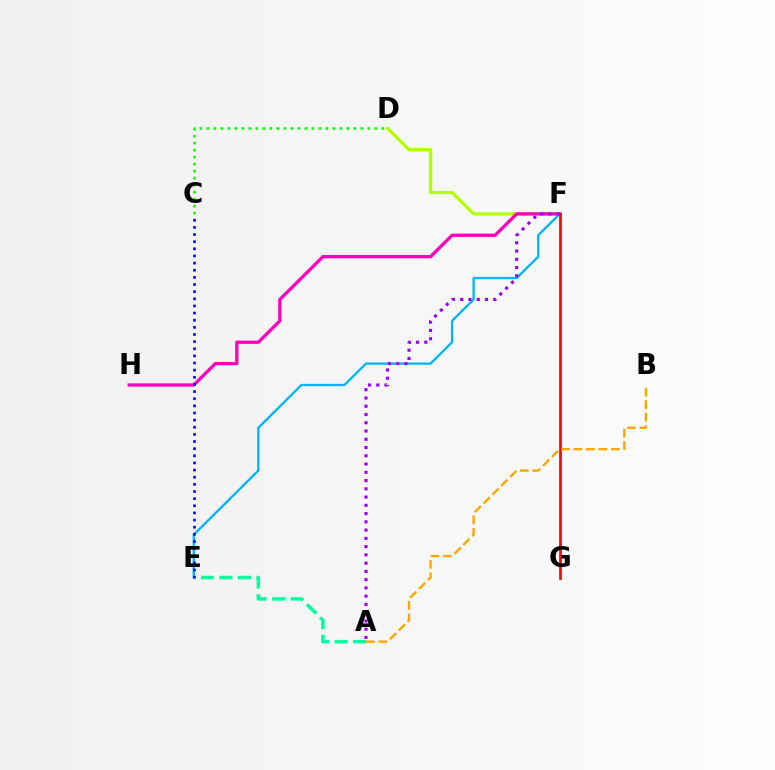{('E', 'F'): [{'color': '#00b5ff', 'line_style': 'solid', 'thickness': 1.66}], ('D', 'F'): [{'color': '#b3ff00', 'line_style': 'solid', 'thickness': 2.38}], ('F', 'H'): [{'color': '#ff00bd', 'line_style': 'solid', 'thickness': 2.37}], ('A', 'E'): [{'color': '#00ff9d', 'line_style': 'dashed', 'thickness': 2.52}], ('F', 'G'): [{'color': '#ff0000', 'line_style': 'solid', 'thickness': 1.95}], ('A', 'B'): [{'color': '#ffa500', 'line_style': 'dashed', 'thickness': 1.7}], ('A', 'F'): [{'color': '#9b00ff', 'line_style': 'dotted', 'thickness': 2.24}], ('C', 'E'): [{'color': '#0010ff', 'line_style': 'dotted', 'thickness': 1.94}], ('C', 'D'): [{'color': '#08ff00', 'line_style': 'dotted', 'thickness': 1.9}]}